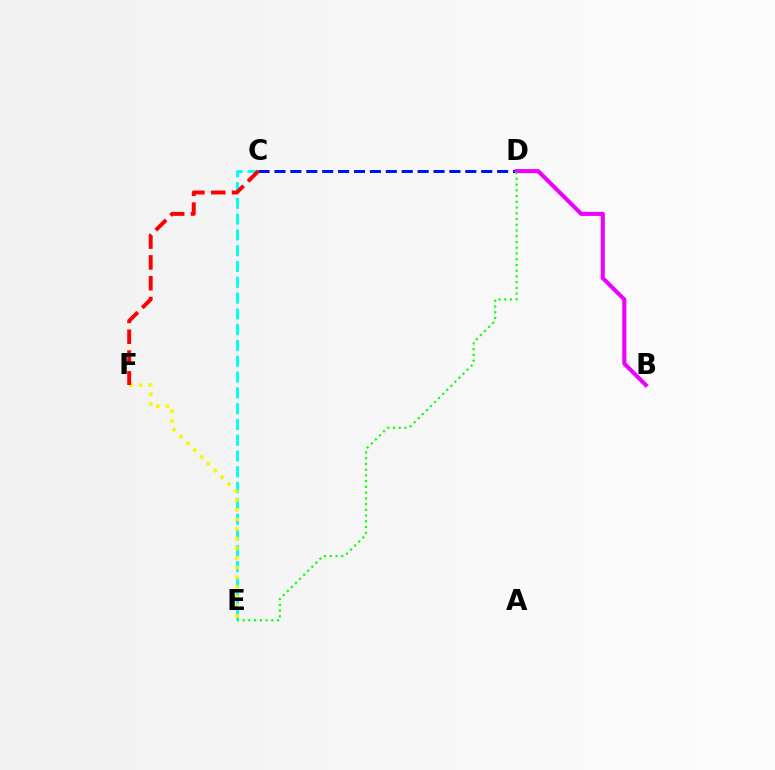{('C', 'E'): [{'color': '#00fff6', 'line_style': 'dashed', 'thickness': 2.14}], ('E', 'F'): [{'color': '#fcf500', 'line_style': 'dotted', 'thickness': 2.62}], ('C', 'D'): [{'color': '#0010ff', 'line_style': 'dashed', 'thickness': 2.16}], ('B', 'D'): [{'color': '#ee00ff', 'line_style': 'solid', 'thickness': 2.94}], ('D', 'E'): [{'color': '#08ff00', 'line_style': 'dotted', 'thickness': 1.56}], ('C', 'F'): [{'color': '#ff0000', 'line_style': 'dashed', 'thickness': 2.83}]}